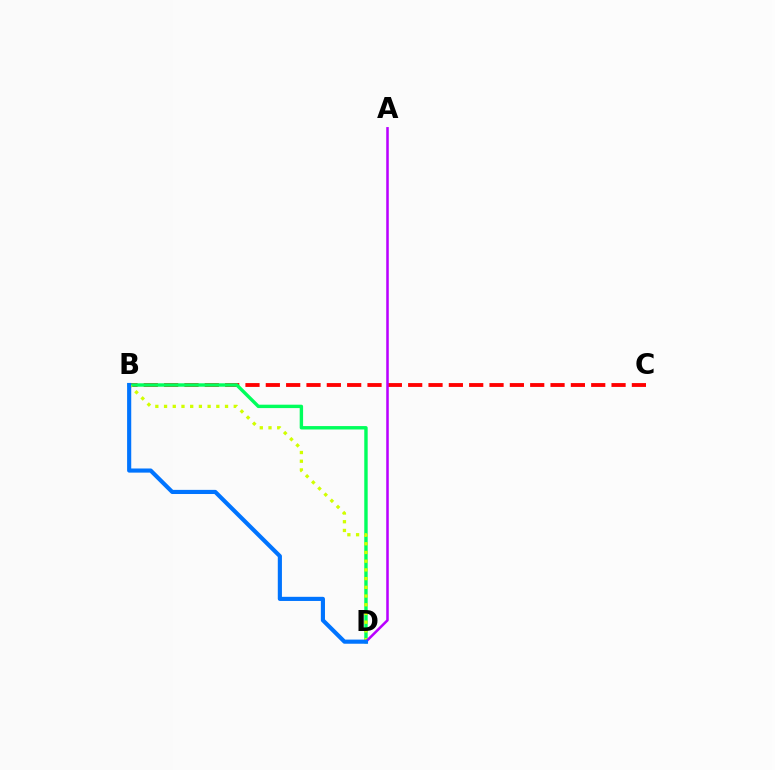{('B', 'C'): [{'color': '#ff0000', 'line_style': 'dashed', 'thickness': 2.76}], ('B', 'D'): [{'color': '#00ff5c', 'line_style': 'solid', 'thickness': 2.45}, {'color': '#d1ff00', 'line_style': 'dotted', 'thickness': 2.37}, {'color': '#0074ff', 'line_style': 'solid', 'thickness': 2.98}], ('A', 'D'): [{'color': '#b900ff', 'line_style': 'solid', 'thickness': 1.83}]}